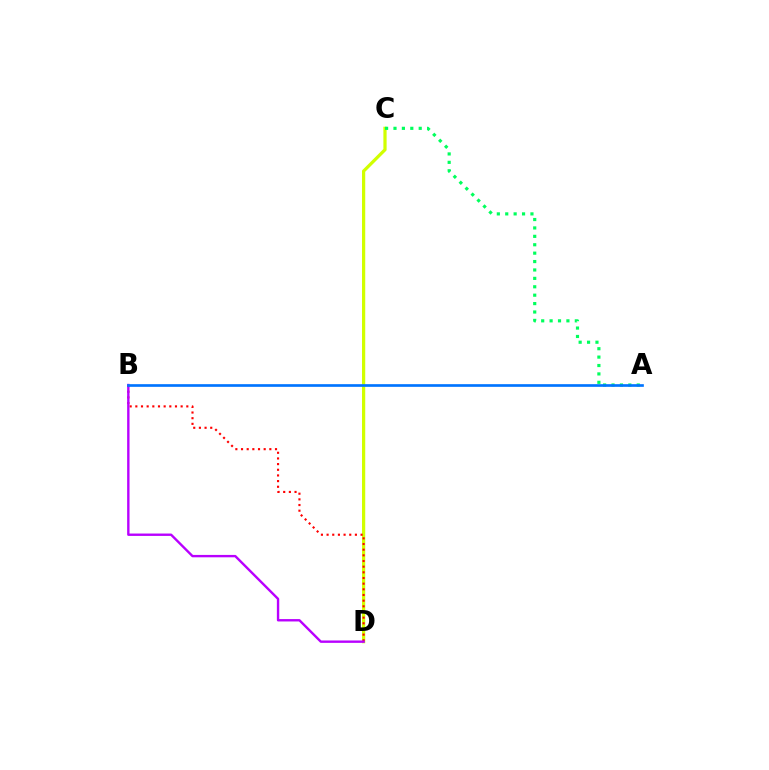{('C', 'D'): [{'color': '#d1ff00', 'line_style': 'solid', 'thickness': 2.32}], ('B', 'D'): [{'color': '#ff0000', 'line_style': 'dotted', 'thickness': 1.54}, {'color': '#b900ff', 'line_style': 'solid', 'thickness': 1.72}], ('A', 'C'): [{'color': '#00ff5c', 'line_style': 'dotted', 'thickness': 2.28}], ('A', 'B'): [{'color': '#0074ff', 'line_style': 'solid', 'thickness': 1.92}]}